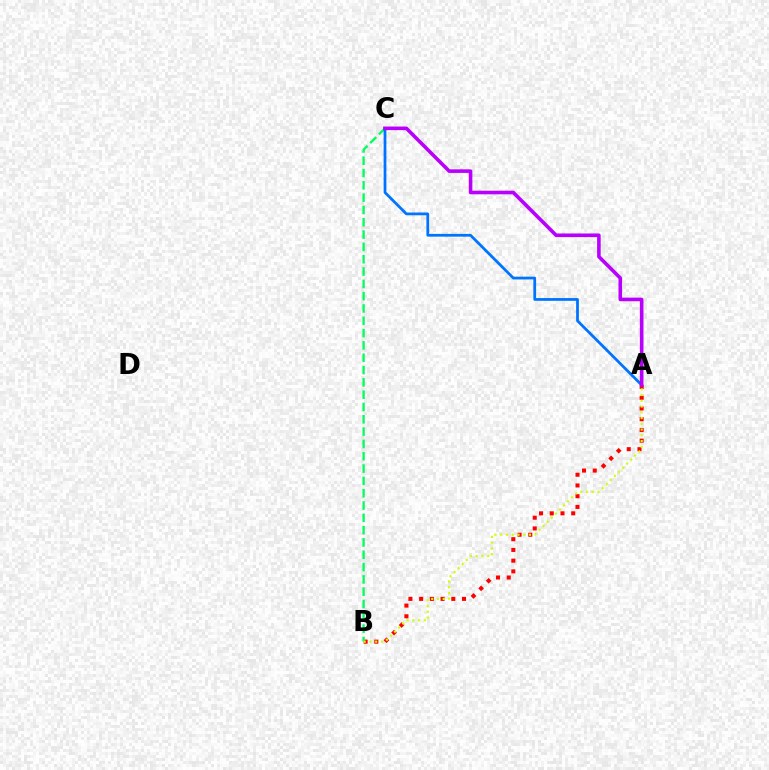{('A', 'B'): [{'color': '#ff0000', 'line_style': 'dotted', 'thickness': 2.91}, {'color': '#d1ff00', 'line_style': 'dotted', 'thickness': 1.56}], ('B', 'C'): [{'color': '#00ff5c', 'line_style': 'dashed', 'thickness': 1.67}], ('A', 'C'): [{'color': '#0074ff', 'line_style': 'solid', 'thickness': 1.99}, {'color': '#b900ff', 'line_style': 'solid', 'thickness': 2.59}]}